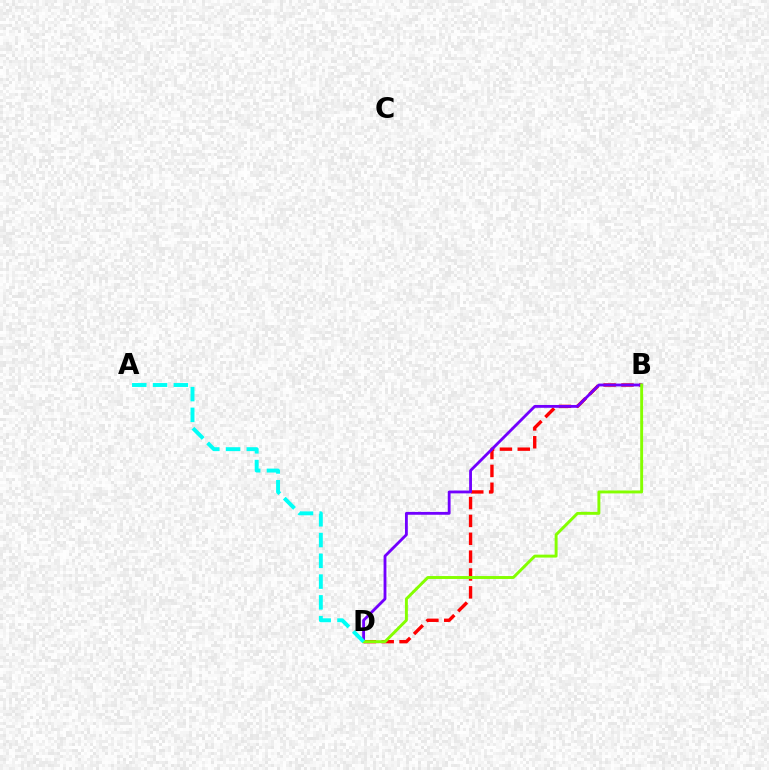{('B', 'D'): [{'color': '#ff0000', 'line_style': 'dashed', 'thickness': 2.43}, {'color': '#7200ff', 'line_style': 'solid', 'thickness': 2.04}, {'color': '#84ff00', 'line_style': 'solid', 'thickness': 2.11}], ('A', 'D'): [{'color': '#00fff6', 'line_style': 'dashed', 'thickness': 2.82}]}